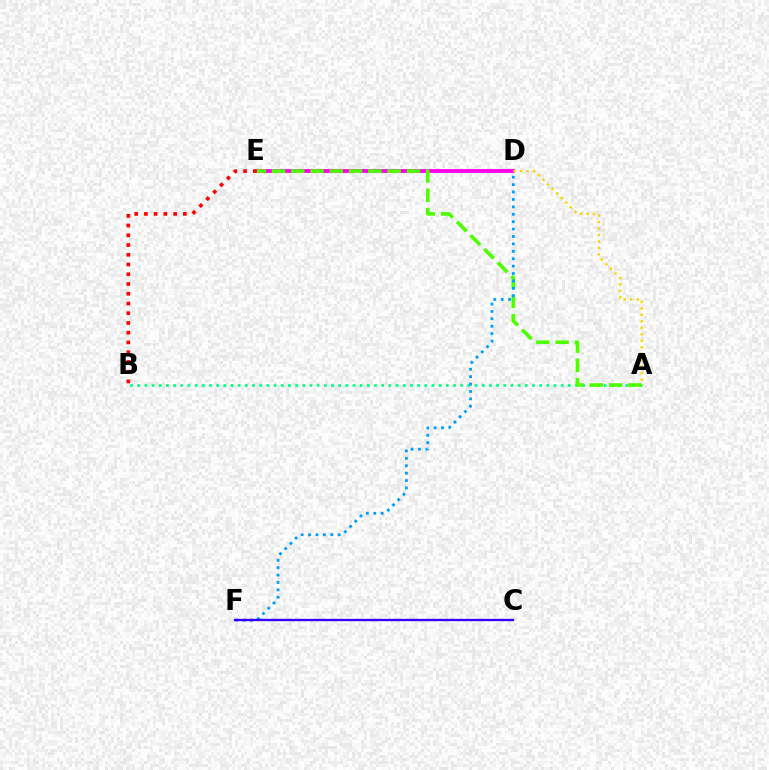{('A', 'B'): [{'color': '#00ff86', 'line_style': 'dotted', 'thickness': 1.95}], ('D', 'E'): [{'color': '#ff00ed', 'line_style': 'solid', 'thickness': 2.77}], ('A', 'E'): [{'color': '#4fff00', 'line_style': 'dashed', 'thickness': 2.62}], ('D', 'F'): [{'color': '#009eff', 'line_style': 'dotted', 'thickness': 2.01}], ('C', 'F'): [{'color': '#3700ff', 'line_style': 'solid', 'thickness': 1.69}], ('A', 'D'): [{'color': '#ffd500', 'line_style': 'dotted', 'thickness': 1.76}], ('B', 'E'): [{'color': '#ff0000', 'line_style': 'dotted', 'thickness': 2.65}]}